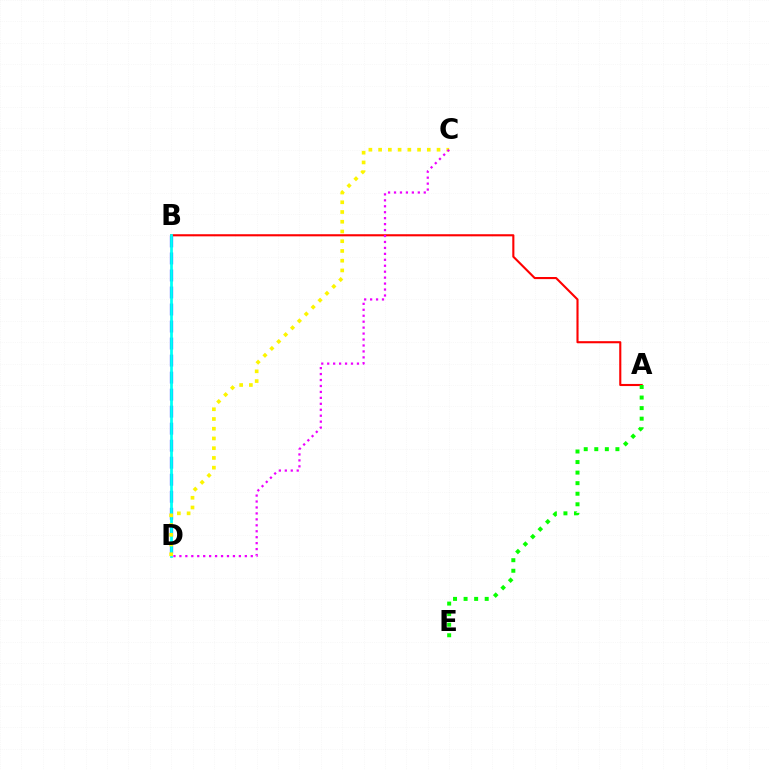{('B', 'D'): [{'color': '#0010ff', 'line_style': 'dashed', 'thickness': 2.31}, {'color': '#00fff6', 'line_style': 'solid', 'thickness': 1.99}], ('A', 'B'): [{'color': '#ff0000', 'line_style': 'solid', 'thickness': 1.52}], ('A', 'E'): [{'color': '#08ff00', 'line_style': 'dotted', 'thickness': 2.87}], ('C', 'D'): [{'color': '#fcf500', 'line_style': 'dotted', 'thickness': 2.65}, {'color': '#ee00ff', 'line_style': 'dotted', 'thickness': 1.62}]}